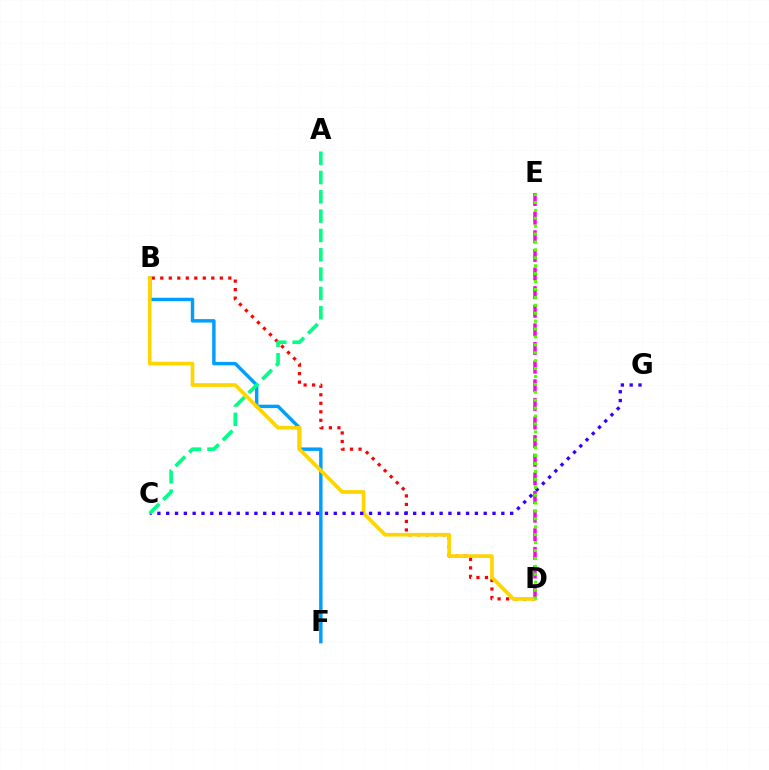{('B', 'D'): [{'color': '#ff0000', 'line_style': 'dotted', 'thickness': 2.31}, {'color': '#ffd500', 'line_style': 'solid', 'thickness': 2.65}], ('B', 'F'): [{'color': '#009eff', 'line_style': 'solid', 'thickness': 2.47}], ('C', 'G'): [{'color': '#3700ff', 'line_style': 'dotted', 'thickness': 2.4}], ('A', 'C'): [{'color': '#00ff86', 'line_style': 'dashed', 'thickness': 2.62}], ('D', 'E'): [{'color': '#ff00ed', 'line_style': 'dashed', 'thickness': 2.53}, {'color': '#4fff00', 'line_style': 'dotted', 'thickness': 2.15}]}